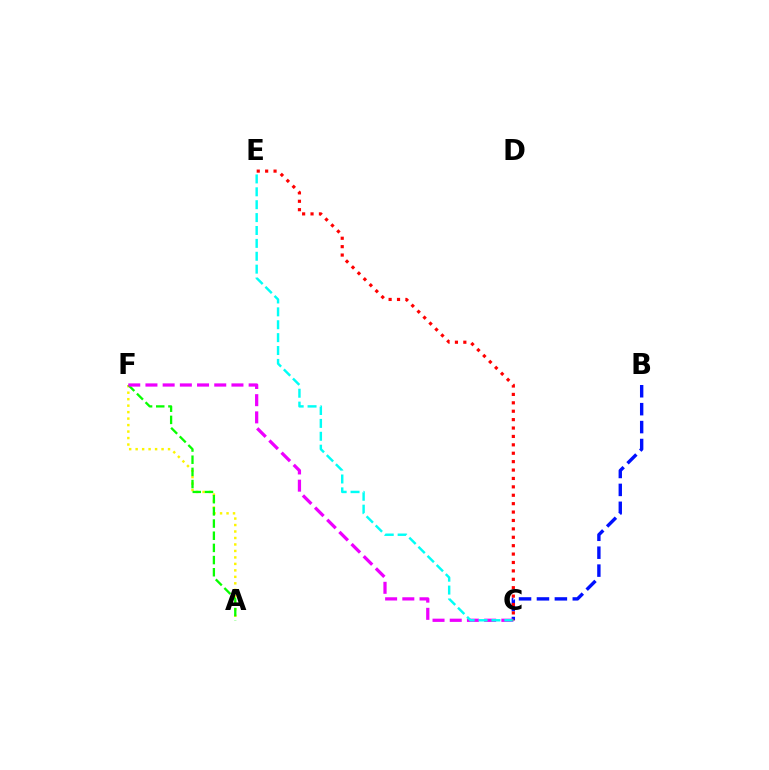{('A', 'F'): [{'color': '#fcf500', 'line_style': 'dotted', 'thickness': 1.76}, {'color': '#08ff00', 'line_style': 'dashed', 'thickness': 1.65}], ('B', 'C'): [{'color': '#0010ff', 'line_style': 'dashed', 'thickness': 2.43}], ('C', 'F'): [{'color': '#ee00ff', 'line_style': 'dashed', 'thickness': 2.34}], ('C', 'E'): [{'color': '#00fff6', 'line_style': 'dashed', 'thickness': 1.75}, {'color': '#ff0000', 'line_style': 'dotted', 'thickness': 2.28}]}